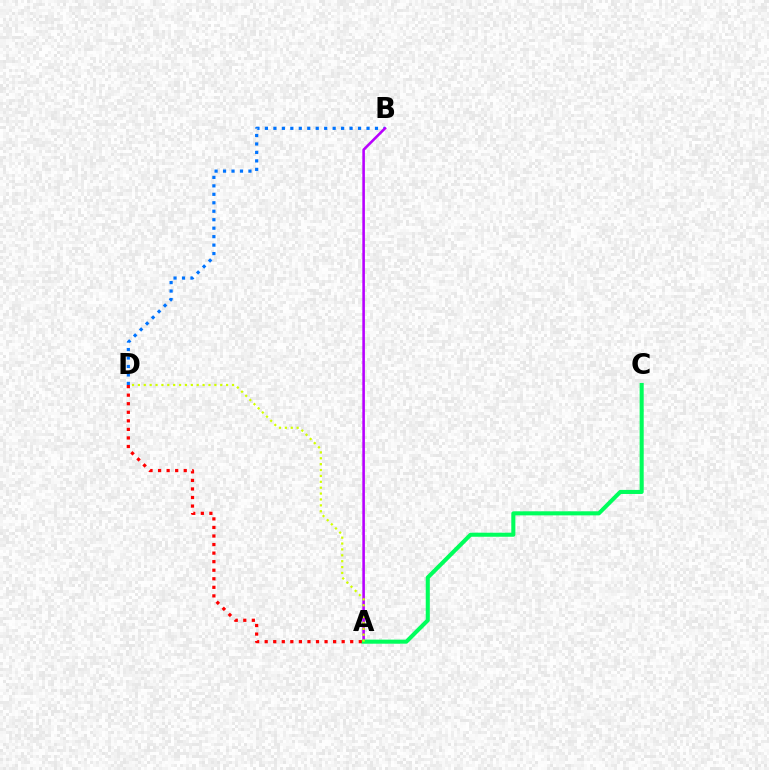{('B', 'D'): [{'color': '#0074ff', 'line_style': 'dotted', 'thickness': 2.3}], ('A', 'B'): [{'color': '#b900ff', 'line_style': 'solid', 'thickness': 1.86}], ('A', 'C'): [{'color': '#00ff5c', 'line_style': 'solid', 'thickness': 2.93}], ('A', 'D'): [{'color': '#ff0000', 'line_style': 'dotted', 'thickness': 2.32}, {'color': '#d1ff00', 'line_style': 'dotted', 'thickness': 1.6}]}